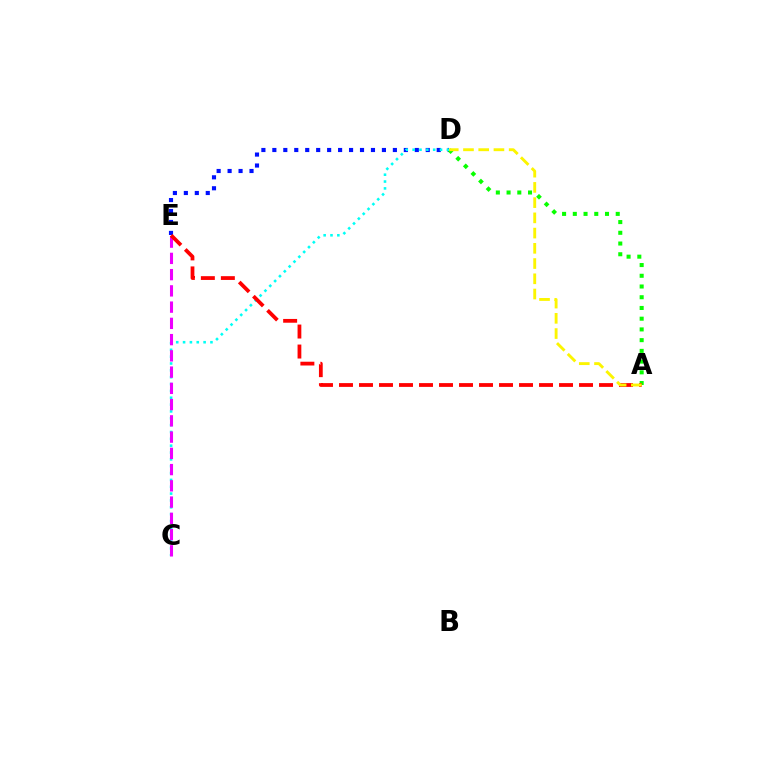{('D', 'E'): [{'color': '#0010ff', 'line_style': 'dotted', 'thickness': 2.98}], ('A', 'D'): [{'color': '#08ff00', 'line_style': 'dotted', 'thickness': 2.91}, {'color': '#fcf500', 'line_style': 'dashed', 'thickness': 2.07}], ('C', 'D'): [{'color': '#00fff6', 'line_style': 'dotted', 'thickness': 1.86}], ('C', 'E'): [{'color': '#ee00ff', 'line_style': 'dashed', 'thickness': 2.21}], ('A', 'E'): [{'color': '#ff0000', 'line_style': 'dashed', 'thickness': 2.72}]}